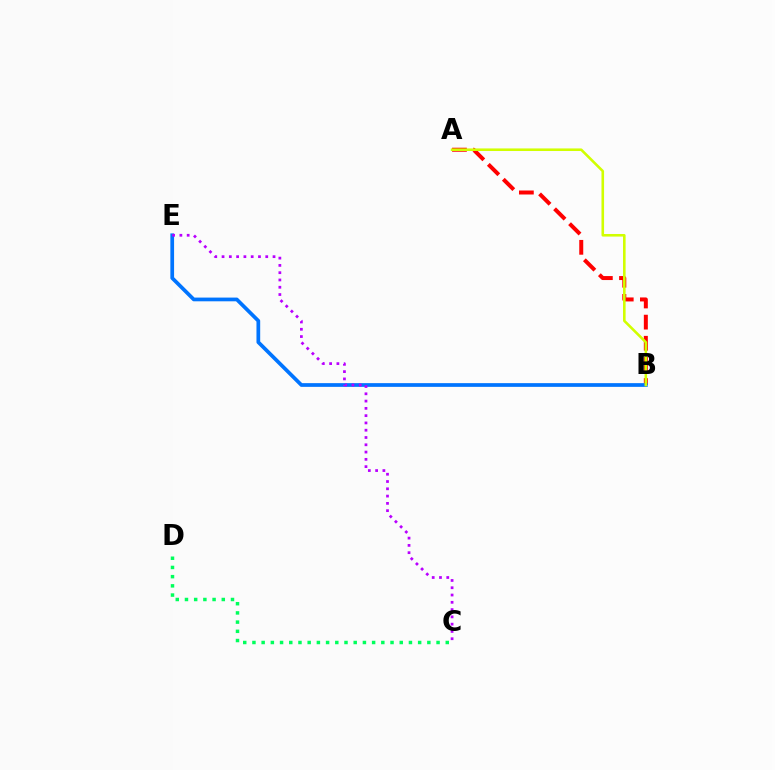{('C', 'D'): [{'color': '#00ff5c', 'line_style': 'dotted', 'thickness': 2.5}], ('A', 'B'): [{'color': '#ff0000', 'line_style': 'dashed', 'thickness': 2.87}, {'color': '#d1ff00', 'line_style': 'solid', 'thickness': 1.86}], ('B', 'E'): [{'color': '#0074ff', 'line_style': 'solid', 'thickness': 2.68}], ('C', 'E'): [{'color': '#b900ff', 'line_style': 'dotted', 'thickness': 1.98}]}